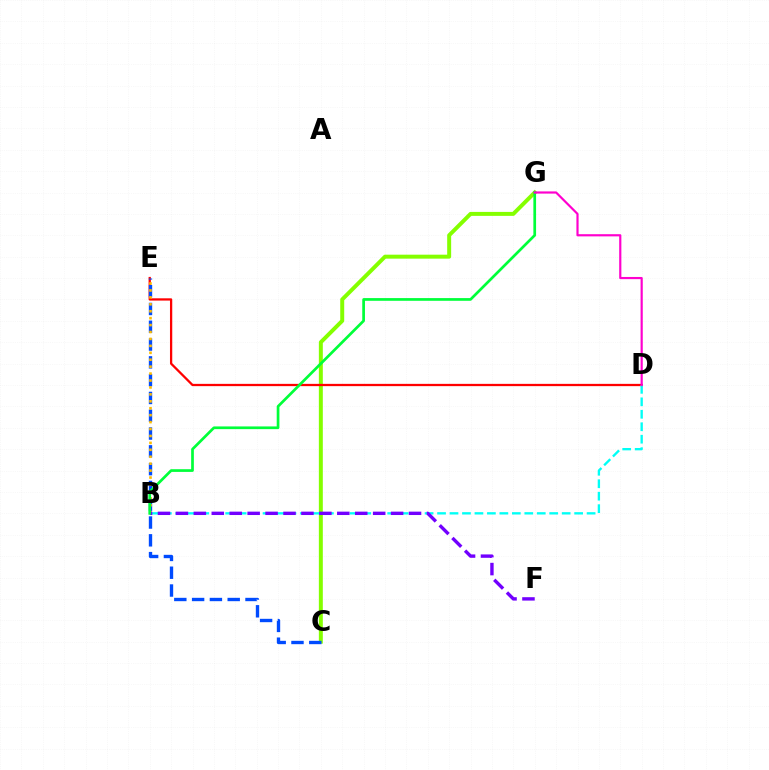{('C', 'G'): [{'color': '#84ff00', 'line_style': 'solid', 'thickness': 2.86}], ('D', 'E'): [{'color': '#ff0000', 'line_style': 'solid', 'thickness': 1.64}], ('C', 'E'): [{'color': '#004bff', 'line_style': 'dashed', 'thickness': 2.42}], ('B', 'E'): [{'color': '#ffbd00', 'line_style': 'dotted', 'thickness': 1.88}], ('B', 'D'): [{'color': '#00fff6', 'line_style': 'dashed', 'thickness': 1.69}], ('B', 'F'): [{'color': '#7200ff', 'line_style': 'dashed', 'thickness': 2.44}], ('B', 'G'): [{'color': '#00ff39', 'line_style': 'solid', 'thickness': 1.95}], ('D', 'G'): [{'color': '#ff00cf', 'line_style': 'solid', 'thickness': 1.57}]}